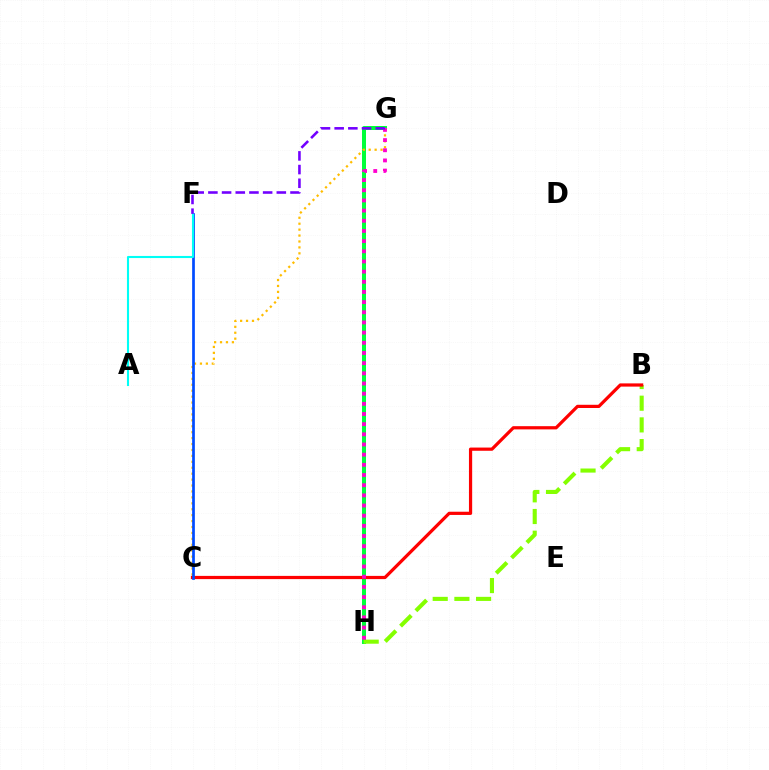{('G', 'H'): [{'color': '#00ff39', 'line_style': 'solid', 'thickness': 2.88}, {'color': '#ff00cf', 'line_style': 'dotted', 'thickness': 2.76}], ('B', 'H'): [{'color': '#84ff00', 'line_style': 'dashed', 'thickness': 2.95}], ('C', 'G'): [{'color': '#ffbd00', 'line_style': 'dotted', 'thickness': 1.61}], ('B', 'C'): [{'color': '#ff0000', 'line_style': 'solid', 'thickness': 2.31}], ('C', 'F'): [{'color': '#004bff', 'line_style': 'solid', 'thickness': 1.95}], ('A', 'F'): [{'color': '#00fff6', 'line_style': 'solid', 'thickness': 1.52}], ('F', 'G'): [{'color': '#7200ff', 'line_style': 'dashed', 'thickness': 1.86}]}